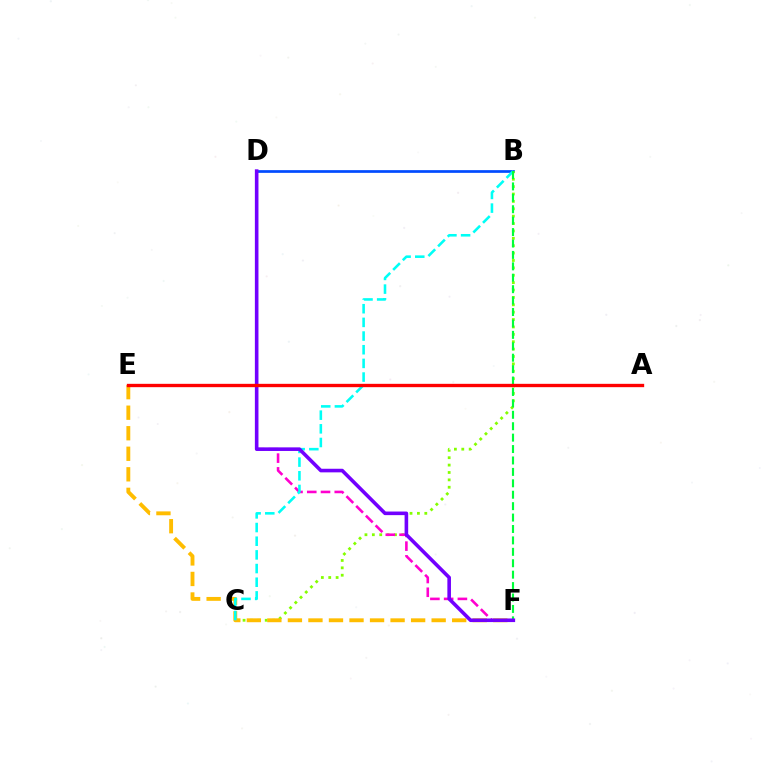{('B', 'D'): [{'color': '#004bff', 'line_style': 'solid', 'thickness': 1.95}], ('B', 'C'): [{'color': '#84ff00', 'line_style': 'dotted', 'thickness': 2.01}, {'color': '#00fff6', 'line_style': 'dashed', 'thickness': 1.86}], ('E', 'F'): [{'color': '#ffbd00', 'line_style': 'dashed', 'thickness': 2.79}], ('D', 'F'): [{'color': '#ff00cf', 'line_style': 'dashed', 'thickness': 1.87}, {'color': '#7200ff', 'line_style': 'solid', 'thickness': 2.59}], ('B', 'F'): [{'color': '#00ff39', 'line_style': 'dashed', 'thickness': 1.55}], ('A', 'E'): [{'color': '#ff0000', 'line_style': 'solid', 'thickness': 2.41}]}